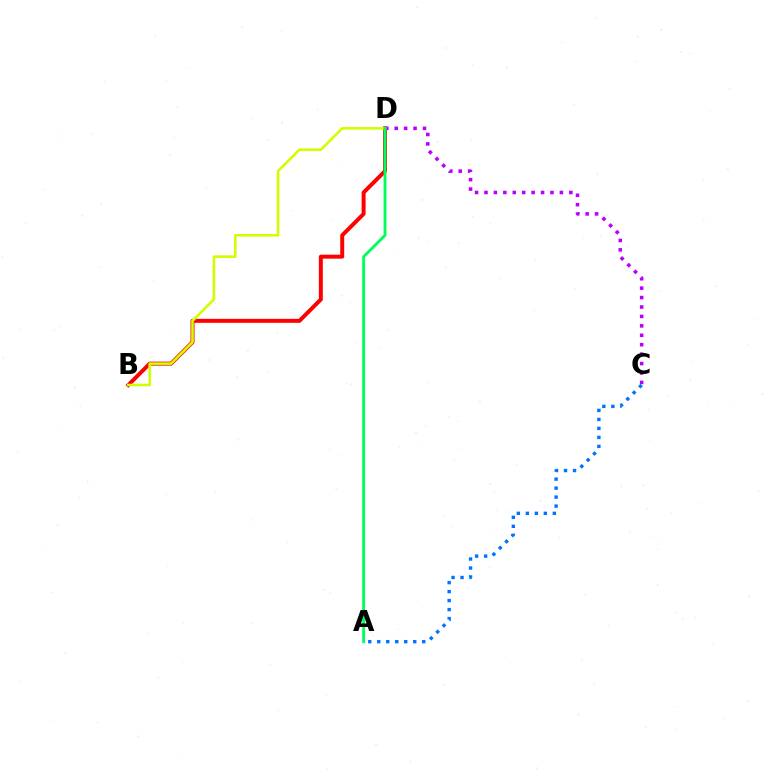{('B', 'D'): [{'color': '#ff0000', 'line_style': 'solid', 'thickness': 2.86}, {'color': '#d1ff00', 'line_style': 'solid', 'thickness': 1.88}], ('C', 'D'): [{'color': '#b900ff', 'line_style': 'dotted', 'thickness': 2.56}], ('A', 'D'): [{'color': '#00ff5c', 'line_style': 'solid', 'thickness': 2.07}], ('A', 'C'): [{'color': '#0074ff', 'line_style': 'dotted', 'thickness': 2.44}]}